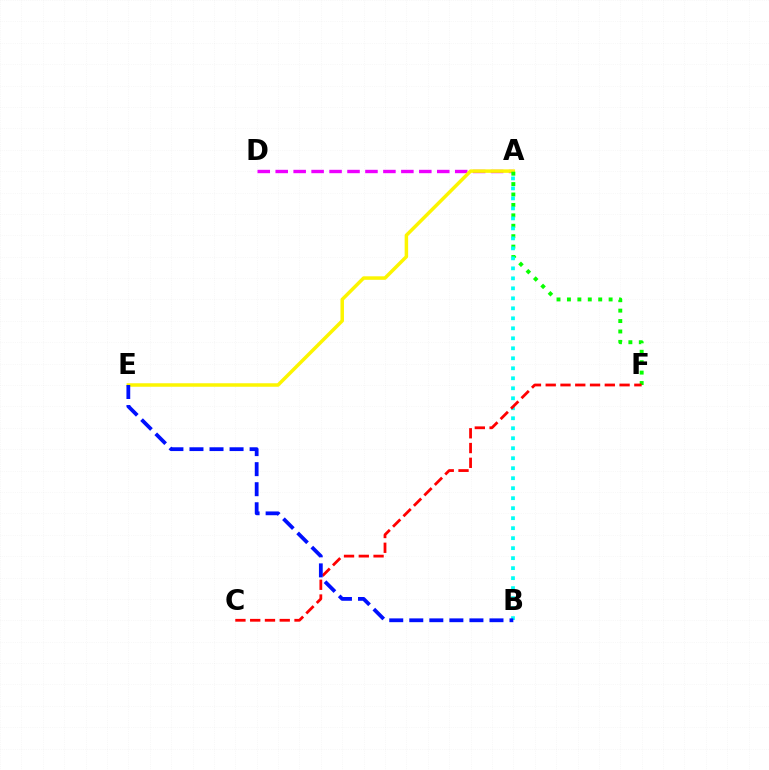{('A', 'D'): [{'color': '#ee00ff', 'line_style': 'dashed', 'thickness': 2.44}], ('A', 'E'): [{'color': '#fcf500', 'line_style': 'solid', 'thickness': 2.51}], ('A', 'F'): [{'color': '#08ff00', 'line_style': 'dotted', 'thickness': 2.83}], ('A', 'B'): [{'color': '#00fff6', 'line_style': 'dotted', 'thickness': 2.72}], ('C', 'F'): [{'color': '#ff0000', 'line_style': 'dashed', 'thickness': 2.01}], ('B', 'E'): [{'color': '#0010ff', 'line_style': 'dashed', 'thickness': 2.72}]}